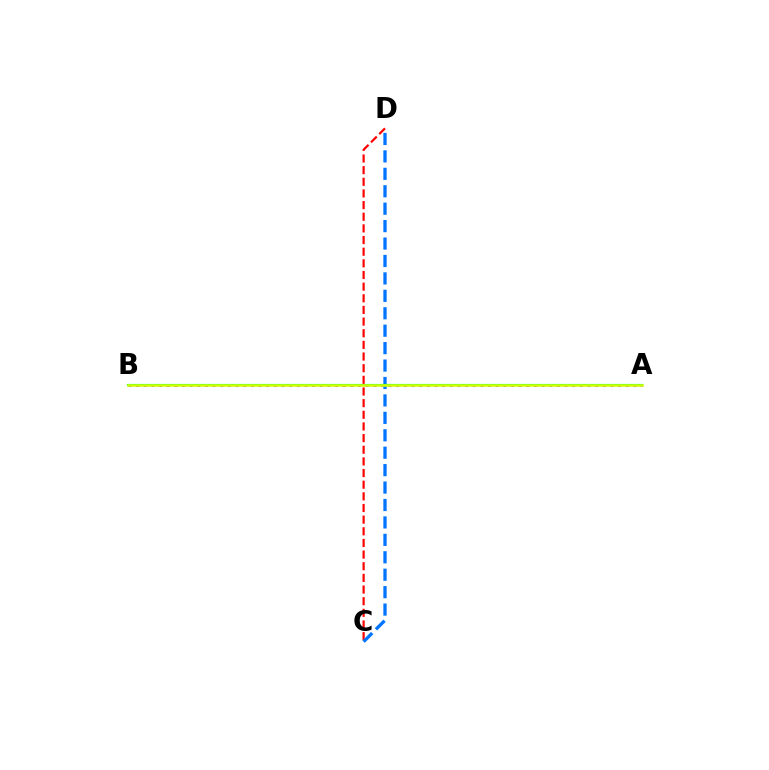{('C', 'D'): [{'color': '#ff0000', 'line_style': 'dashed', 'thickness': 1.58}, {'color': '#0074ff', 'line_style': 'dashed', 'thickness': 2.37}], ('A', 'B'): [{'color': '#b900ff', 'line_style': 'dotted', 'thickness': 2.08}, {'color': '#00ff5c', 'line_style': 'solid', 'thickness': 1.56}, {'color': '#d1ff00', 'line_style': 'solid', 'thickness': 1.8}]}